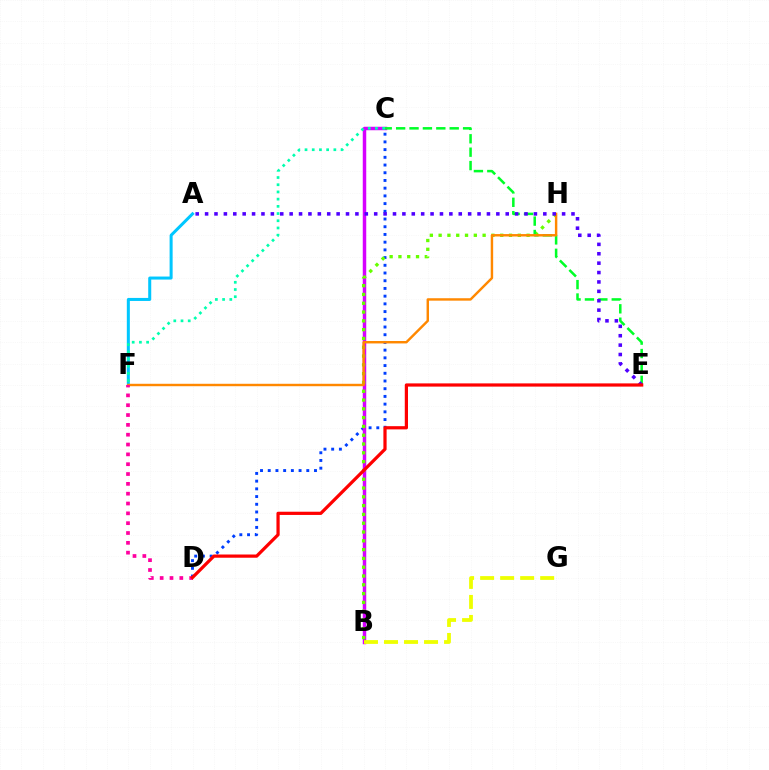{('A', 'F'): [{'color': '#00c7ff', 'line_style': 'solid', 'thickness': 2.18}], ('C', 'D'): [{'color': '#003fff', 'line_style': 'dotted', 'thickness': 2.1}], ('B', 'C'): [{'color': '#d600ff', 'line_style': 'solid', 'thickness': 2.5}], ('B', 'H'): [{'color': '#66ff00', 'line_style': 'dotted', 'thickness': 2.39}], ('C', 'E'): [{'color': '#00ff27', 'line_style': 'dashed', 'thickness': 1.82}], ('F', 'H'): [{'color': '#ff8800', 'line_style': 'solid', 'thickness': 1.75}], ('C', 'F'): [{'color': '#00ffaf', 'line_style': 'dotted', 'thickness': 1.96}], ('D', 'F'): [{'color': '#ff00a0', 'line_style': 'dotted', 'thickness': 2.67}], ('A', 'E'): [{'color': '#4f00ff', 'line_style': 'dotted', 'thickness': 2.55}], ('B', 'G'): [{'color': '#eeff00', 'line_style': 'dashed', 'thickness': 2.72}], ('D', 'E'): [{'color': '#ff0000', 'line_style': 'solid', 'thickness': 2.32}]}